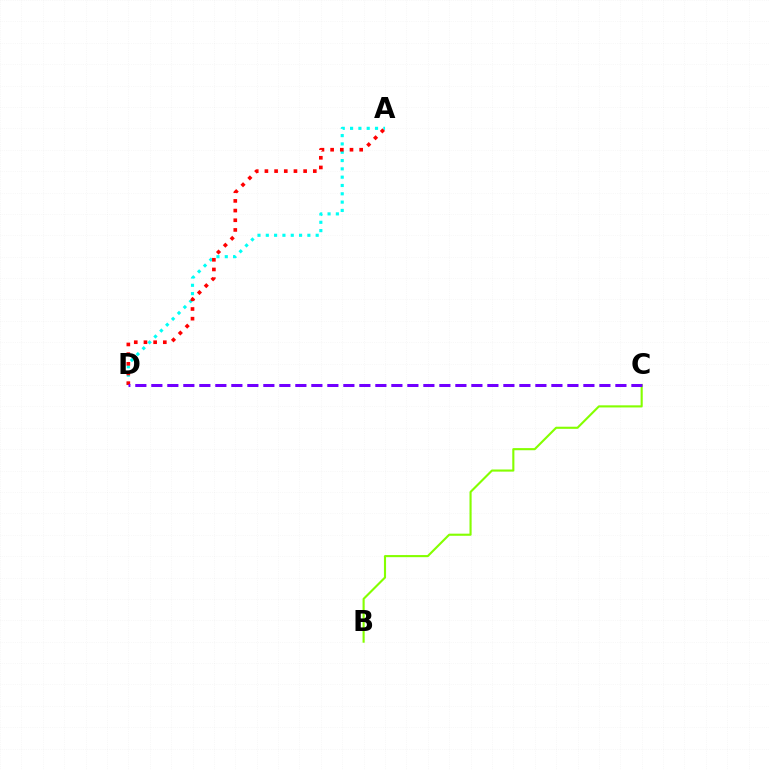{('B', 'C'): [{'color': '#84ff00', 'line_style': 'solid', 'thickness': 1.52}], ('A', 'D'): [{'color': '#00fff6', 'line_style': 'dotted', 'thickness': 2.26}, {'color': '#ff0000', 'line_style': 'dotted', 'thickness': 2.63}], ('C', 'D'): [{'color': '#7200ff', 'line_style': 'dashed', 'thickness': 2.17}]}